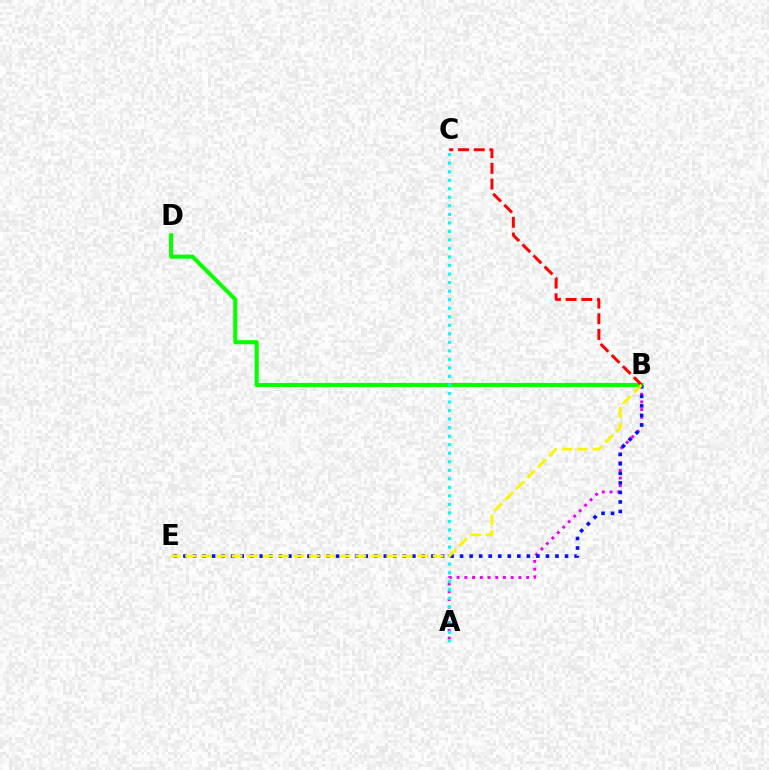{('B', 'D'): [{'color': '#08ff00', 'line_style': 'solid', 'thickness': 2.94}], ('A', 'B'): [{'color': '#ee00ff', 'line_style': 'dotted', 'thickness': 2.1}], ('A', 'C'): [{'color': '#00fff6', 'line_style': 'dotted', 'thickness': 2.32}], ('B', 'E'): [{'color': '#0010ff', 'line_style': 'dotted', 'thickness': 2.59}, {'color': '#fcf500', 'line_style': 'dashed', 'thickness': 2.1}], ('B', 'C'): [{'color': '#ff0000', 'line_style': 'dashed', 'thickness': 2.13}]}